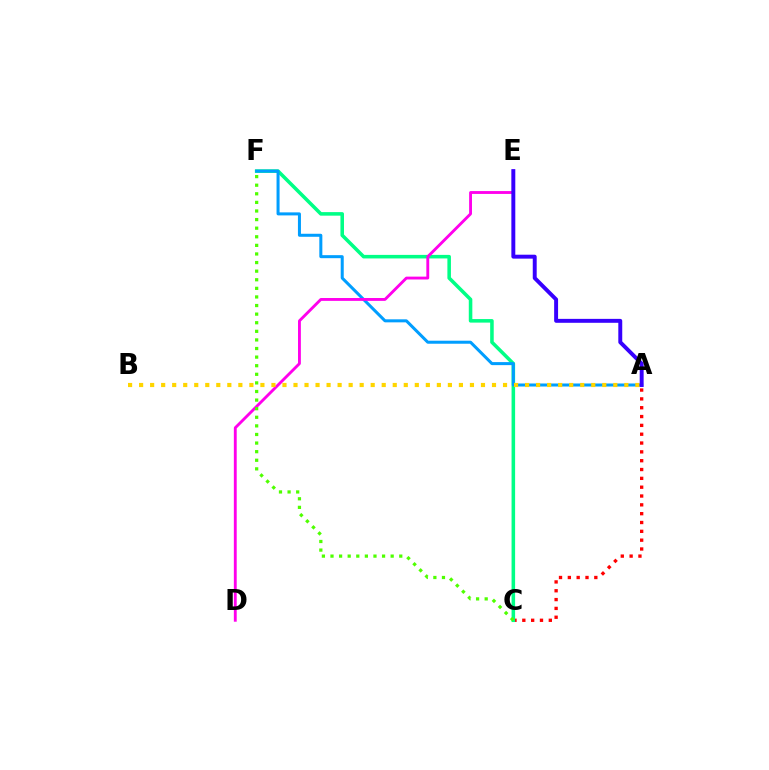{('A', 'C'): [{'color': '#ff0000', 'line_style': 'dotted', 'thickness': 2.4}], ('C', 'F'): [{'color': '#00ff86', 'line_style': 'solid', 'thickness': 2.56}, {'color': '#4fff00', 'line_style': 'dotted', 'thickness': 2.34}], ('A', 'F'): [{'color': '#009eff', 'line_style': 'solid', 'thickness': 2.18}], ('D', 'E'): [{'color': '#ff00ed', 'line_style': 'solid', 'thickness': 2.06}], ('A', 'B'): [{'color': '#ffd500', 'line_style': 'dotted', 'thickness': 3.0}], ('A', 'E'): [{'color': '#3700ff', 'line_style': 'solid', 'thickness': 2.83}]}